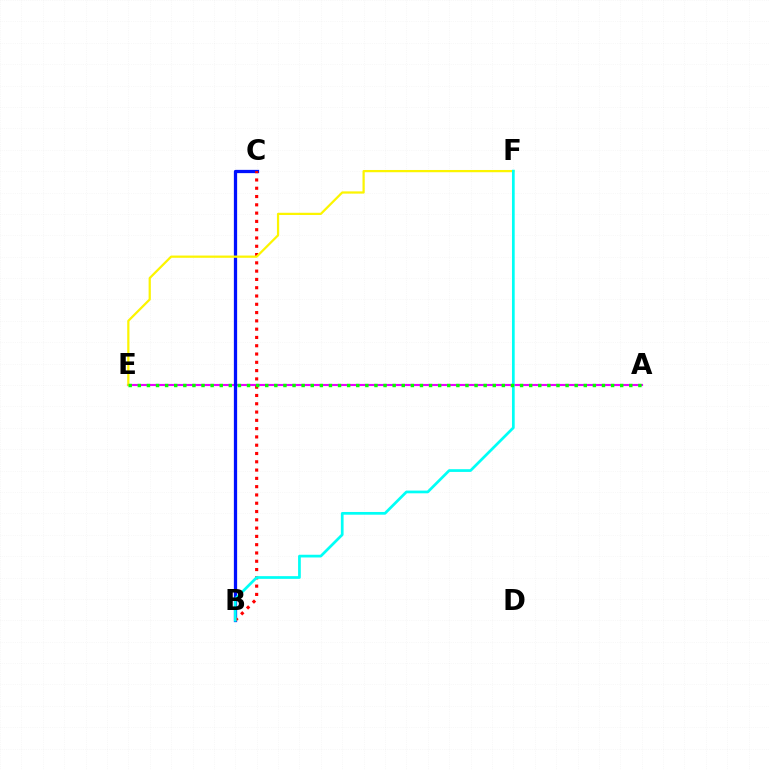{('A', 'E'): [{'color': '#ee00ff', 'line_style': 'solid', 'thickness': 1.54}, {'color': '#08ff00', 'line_style': 'dotted', 'thickness': 2.47}], ('B', 'C'): [{'color': '#0010ff', 'line_style': 'solid', 'thickness': 2.35}, {'color': '#ff0000', 'line_style': 'dotted', 'thickness': 2.25}], ('E', 'F'): [{'color': '#fcf500', 'line_style': 'solid', 'thickness': 1.61}], ('B', 'F'): [{'color': '#00fff6', 'line_style': 'solid', 'thickness': 1.96}]}